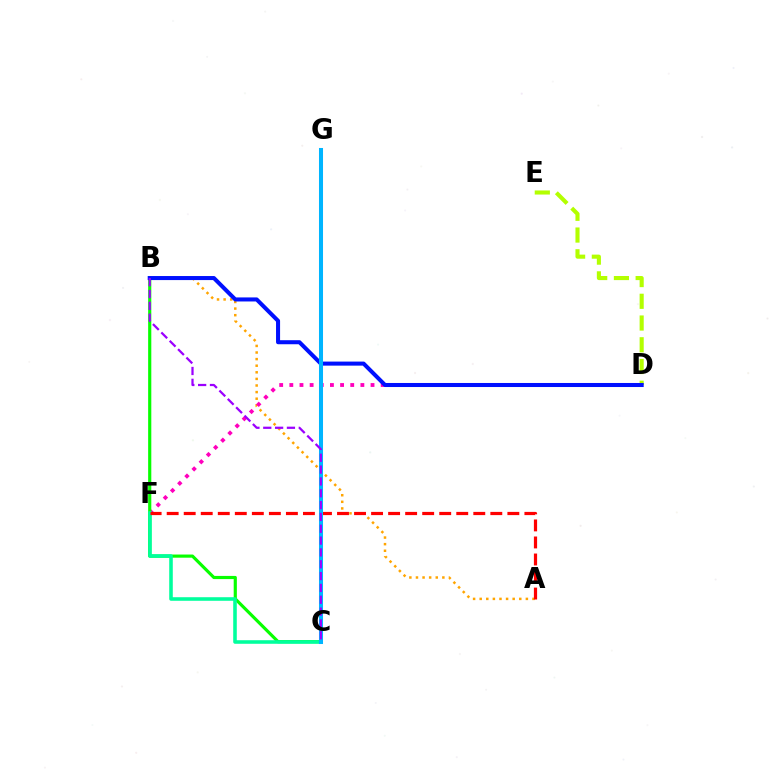{('D', 'E'): [{'color': '#b3ff00', 'line_style': 'dashed', 'thickness': 2.95}], ('A', 'B'): [{'color': '#ffa500', 'line_style': 'dotted', 'thickness': 1.79}], ('D', 'F'): [{'color': '#ff00bd', 'line_style': 'dotted', 'thickness': 2.76}], ('B', 'C'): [{'color': '#08ff00', 'line_style': 'solid', 'thickness': 2.28}, {'color': '#9b00ff', 'line_style': 'dashed', 'thickness': 1.61}], ('C', 'F'): [{'color': '#00ff9d', 'line_style': 'solid', 'thickness': 2.57}], ('B', 'D'): [{'color': '#0010ff', 'line_style': 'solid', 'thickness': 2.91}], ('A', 'F'): [{'color': '#ff0000', 'line_style': 'dashed', 'thickness': 2.31}], ('C', 'G'): [{'color': '#00b5ff', 'line_style': 'solid', 'thickness': 2.9}]}